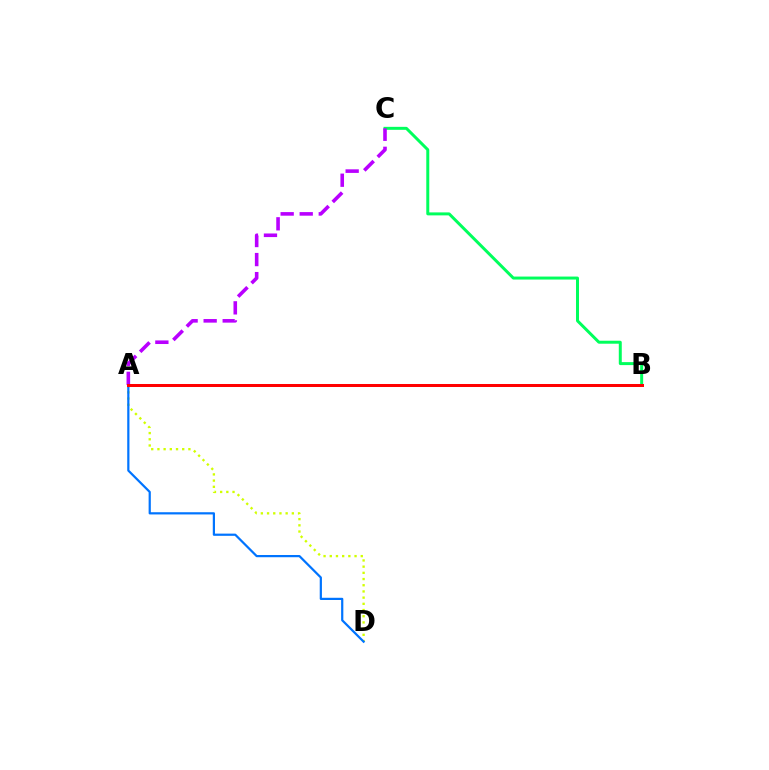{('A', 'D'): [{'color': '#d1ff00', 'line_style': 'dotted', 'thickness': 1.68}, {'color': '#0074ff', 'line_style': 'solid', 'thickness': 1.59}], ('B', 'C'): [{'color': '#00ff5c', 'line_style': 'solid', 'thickness': 2.15}], ('A', 'C'): [{'color': '#b900ff', 'line_style': 'dashed', 'thickness': 2.59}], ('A', 'B'): [{'color': '#ff0000', 'line_style': 'solid', 'thickness': 2.16}]}